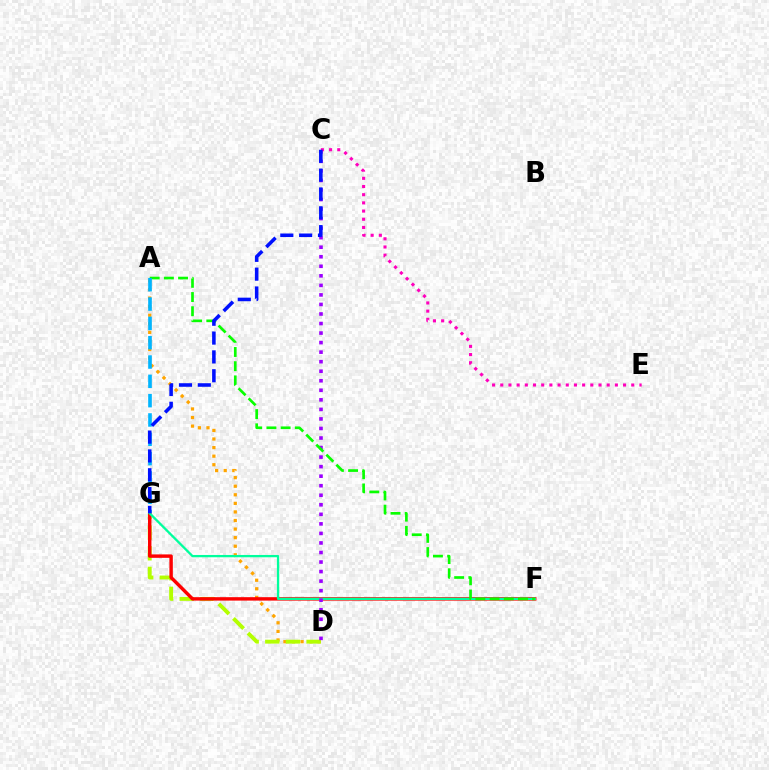{('A', 'D'): [{'color': '#ffa500', 'line_style': 'dotted', 'thickness': 2.33}], ('D', 'G'): [{'color': '#b3ff00', 'line_style': 'dashed', 'thickness': 2.81}], ('F', 'G'): [{'color': '#ff0000', 'line_style': 'solid', 'thickness': 2.47}, {'color': '#00ff9d', 'line_style': 'solid', 'thickness': 1.65}], ('C', 'D'): [{'color': '#9b00ff', 'line_style': 'dotted', 'thickness': 2.59}], ('C', 'E'): [{'color': '#ff00bd', 'line_style': 'dotted', 'thickness': 2.22}], ('A', 'F'): [{'color': '#08ff00', 'line_style': 'dashed', 'thickness': 1.93}], ('A', 'G'): [{'color': '#00b5ff', 'line_style': 'dashed', 'thickness': 2.62}], ('C', 'G'): [{'color': '#0010ff', 'line_style': 'dashed', 'thickness': 2.56}]}